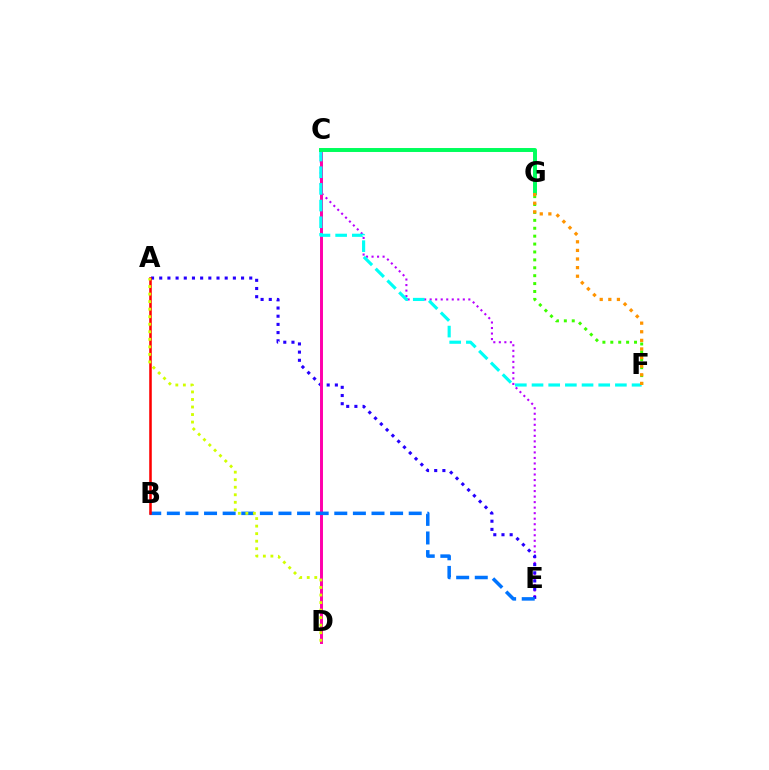{('C', 'E'): [{'color': '#b900ff', 'line_style': 'dotted', 'thickness': 1.5}], ('A', 'E'): [{'color': '#2500ff', 'line_style': 'dotted', 'thickness': 2.22}], ('C', 'D'): [{'color': '#ff00ac', 'line_style': 'solid', 'thickness': 2.13}], ('B', 'E'): [{'color': '#0074ff', 'line_style': 'dashed', 'thickness': 2.53}], ('C', 'F'): [{'color': '#00fff6', 'line_style': 'dashed', 'thickness': 2.27}], ('C', 'G'): [{'color': '#00ff5c', 'line_style': 'solid', 'thickness': 2.84}], ('A', 'B'): [{'color': '#ff0000', 'line_style': 'solid', 'thickness': 1.84}], ('F', 'G'): [{'color': '#3dff00', 'line_style': 'dotted', 'thickness': 2.15}, {'color': '#ff9400', 'line_style': 'dotted', 'thickness': 2.34}], ('A', 'D'): [{'color': '#d1ff00', 'line_style': 'dotted', 'thickness': 2.05}]}